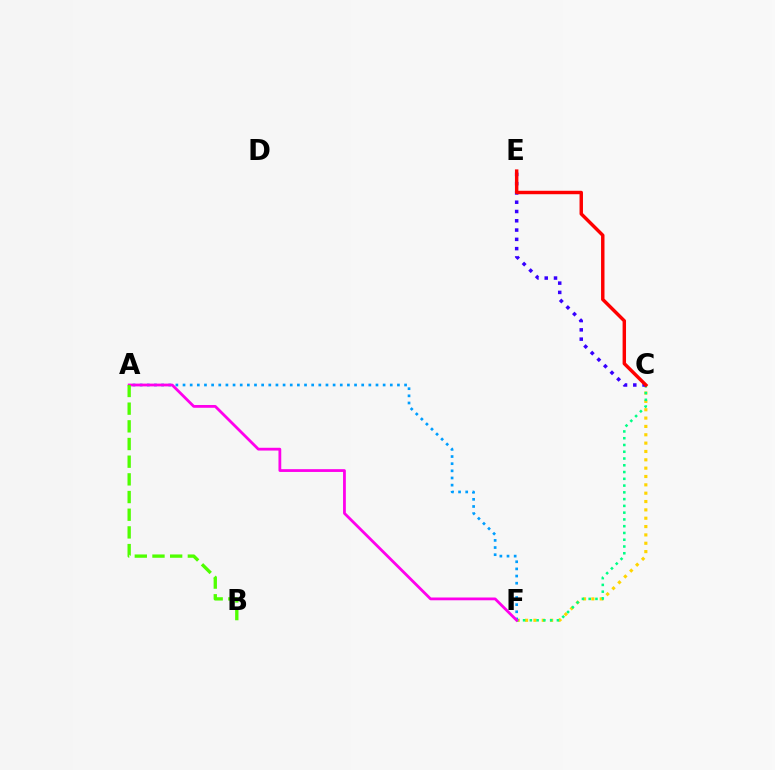{('C', 'F'): [{'color': '#ffd500', 'line_style': 'dotted', 'thickness': 2.27}, {'color': '#00ff86', 'line_style': 'dotted', 'thickness': 1.84}], ('C', 'E'): [{'color': '#3700ff', 'line_style': 'dotted', 'thickness': 2.52}, {'color': '#ff0000', 'line_style': 'solid', 'thickness': 2.47}], ('A', 'F'): [{'color': '#009eff', 'line_style': 'dotted', 'thickness': 1.94}, {'color': '#ff00ed', 'line_style': 'solid', 'thickness': 2.01}], ('A', 'B'): [{'color': '#4fff00', 'line_style': 'dashed', 'thickness': 2.4}]}